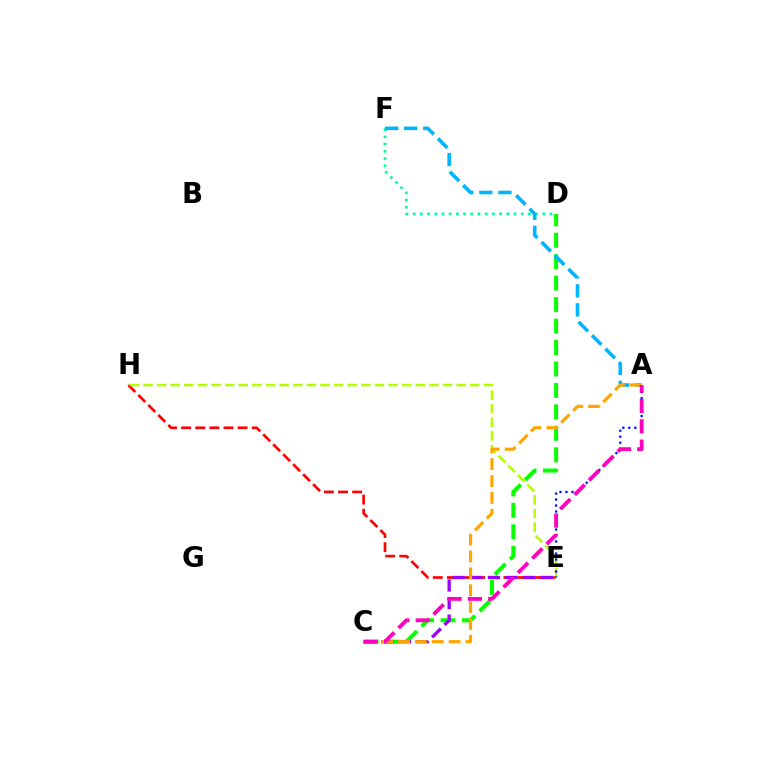{('D', 'F'): [{'color': '#00ff9d', 'line_style': 'dotted', 'thickness': 1.96}], ('C', 'D'): [{'color': '#08ff00', 'line_style': 'dashed', 'thickness': 2.91}], ('A', 'F'): [{'color': '#00b5ff', 'line_style': 'dashed', 'thickness': 2.59}], ('E', 'H'): [{'color': '#ff0000', 'line_style': 'dashed', 'thickness': 1.92}, {'color': '#b3ff00', 'line_style': 'dashed', 'thickness': 1.85}], ('A', 'E'): [{'color': '#0010ff', 'line_style': 'dotted', 'thickness': 1.63}], ('C', 'E'): [{'color': '#9b00ff', 'line_style': 'dashed', 'thickness': 2.39}], ('A', 'C'): [{'color': '#ffa500', 'line_style': 'dashed', 'thickness': 2.29}, {'color': '#ff00bd', 'line_style': 'dashed', 'thickness': 2.76}]}